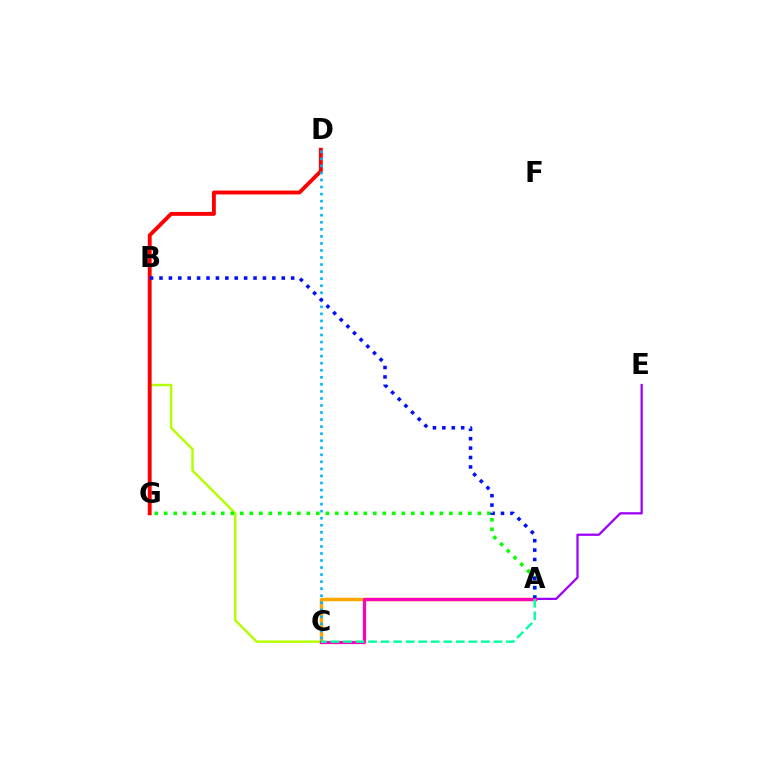{('B', 'C'): [{'color': '#b3ff00', 'line_style': 'solid', 'thickness': 1.77}], ('D', 'G'): [{'color': '#ff0000', 'line_style': 'solid', 'thickness': 2.79}], ('A', 'C'): [{'color': '#ffa500', 'line_style': 'solid', 'thickness': 2.48}, {'color': '#ff00bd', 'line_style': 'solid', 'thickness': 2.3}, {'color': '#00ff9d', 'line_style': 'dashed', 'thickness': 1.7}], ('A', 'E'): [{'color': '#9b00ff', 'line_style': 'solid', 'thickness': 1.62}], ('C', 'D'): [{'color': '#00b5ff', 'line_style': 'dotted', 'thickness': 1.91}], ('A', 'G'): [{'color': '#08ff00', 'line_style': 'dotted', 'thickness': 2.58}], ('A', 'B'): [{'color': '#0010ff', 'line_style': 'dotted', 'thickness': 2.56}]}